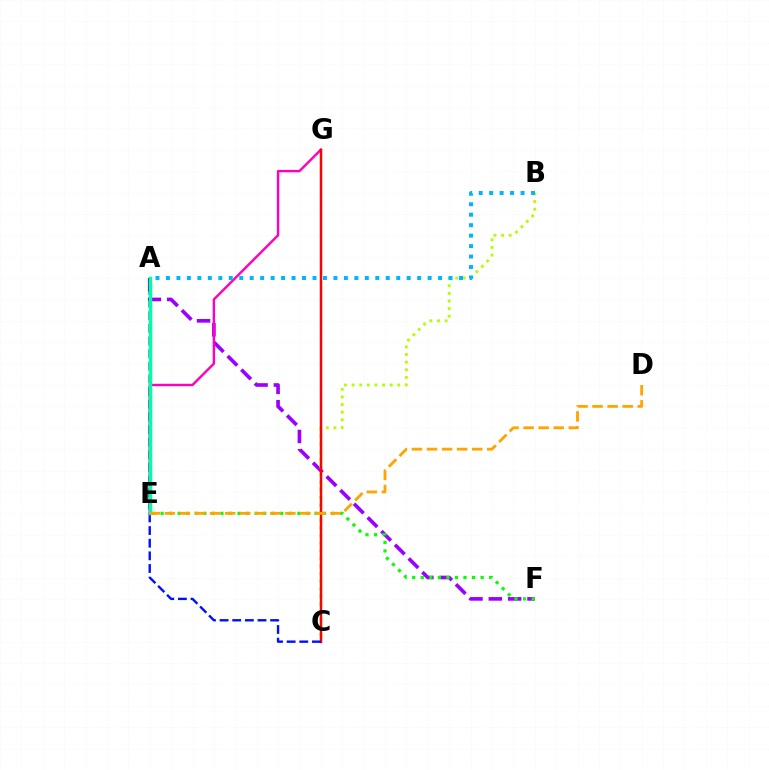{('A', 'F'): [{'color': '#9b00ff', 'line_style': 'dashed', 'thickness': 2.63}], ('E', 'G'): [{'color': '#ff00bd', 'line_style': 'solid', 'thickness': 1.74}], ('B', 'C'): [{'color': '#b3ff00', 'line_style': 'dotted', 'thickness': 2.07}], ('E', 'F'): [{'color': '#08ff00', 'line_style': 'dotted', 'thickness': 2.32}], ('A', 'B'): [{'color': '#00b5ff', 'line_style': 'dotted', 'thickness': 2.84}], ('C', 'G'): [{'color': '#ff0000', 'line_style': 'solid', 'thickness': 1.79}], ('A', 'C'): [{'color': '#0010ff', 'line_style': 'dashed', 'thickness': 1.72}], ('A', 'E'): [{'color': '#00ff9d', 'line_style': 'solid', 'thickness': 2.51}], ('D', 'E'): [{'color': '#ffa500', 'line_style': 'dashed', 'thickness': 2.05}]}